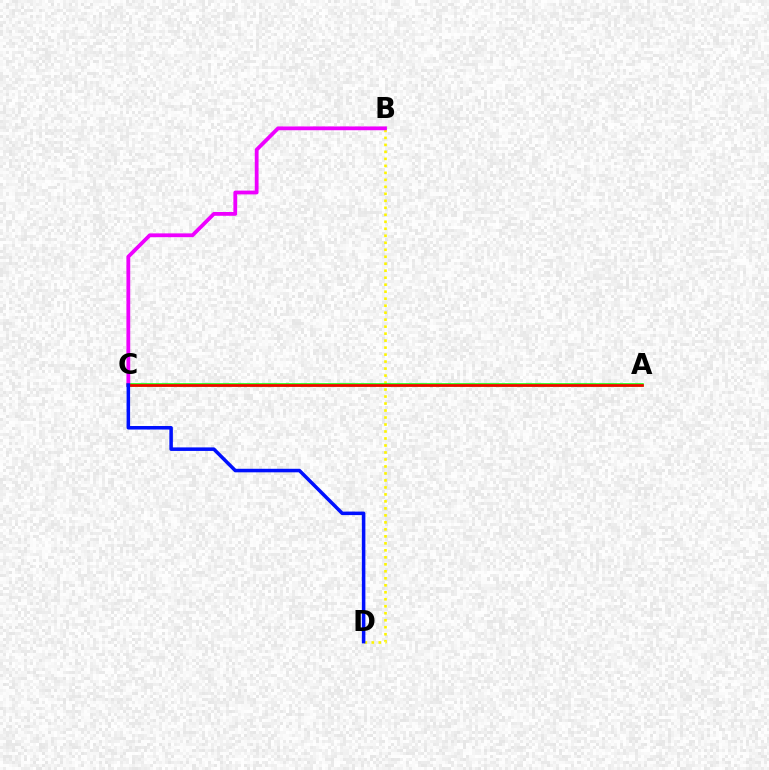{('B', 'D'): [{'color': '#fcf500', 'line_style': 'dotted', 'thickness': 1.9}], ('A', 'C'): [{'color': '#00fff6', 'line_style': 'dotted', 'thickness': 2.19}, {'color': '#08ff00', 'line_style': 'solid', 'thickness': 2.55}, {'color': '#ff0000', 'line_style': 'solid', 'thickness': 1.91}], ('B', 'C'): [{'color': '#ee00ff', 'line_style': 'solid', 'thickness': 2.73}], ('C', 'D'): [{'color': '#0010ff', 'line_style': 'solid', 'thickness': 2.54}]}